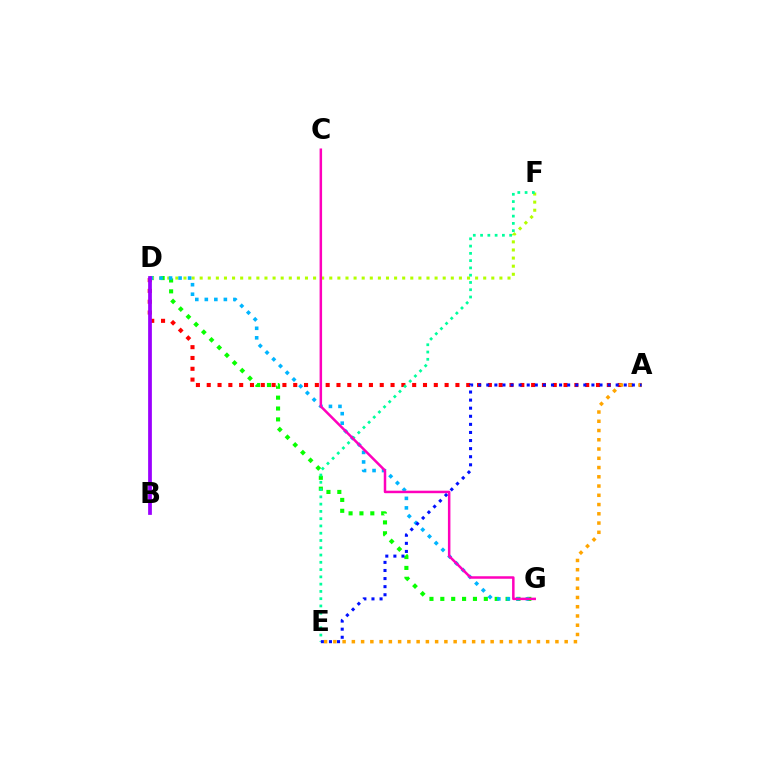{('D', 'G'): [{'color': '#08ff00', 'line_style': 'dotted', 'thickness': 2.95}, {'color': '#00b5ff', 'line_style': 'dotted', 'thickness': 2.59}], ('A', 'D'): [{'color': '#ff0000', 'line_style': 'dotted', 'thickness': 2.94}], ('A', 'E'): [{'color': '#ffa500', 'line_style': 'dotted', 'thickness': 2.51}, {'color': '#0010ff', 'line_style': 'dotted', 'thickness': 2.2}], ('D', 'F'): [{'color': '#b3ff00', 'line_style': 'dotted', 'thickness': 2.2}], ('E', 'F'): [{'color': '#00ff9d', 'line_style': 'dotted', 'thickness': 1.98}], ('C', 'G'): [{'color': '#ff00bd', 'line_style': 'solid', 'thickness': 1.8}], ('B', 'D'): [{'color': '#9b00ff', 'line_style': 'solid', 'thickness': 2.7}]}